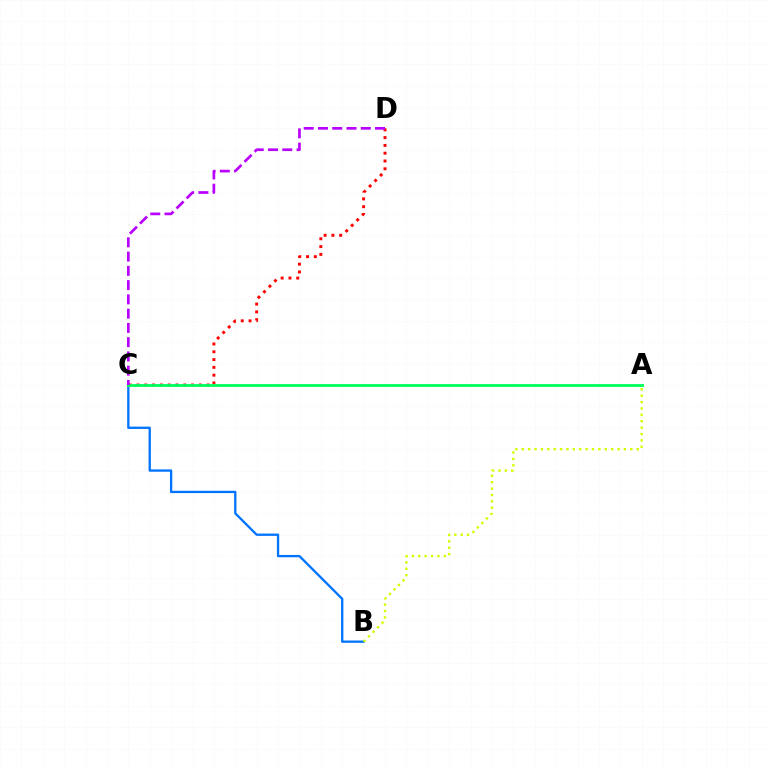{('B', 'C'): [{'color': '#0074ff', 'line_style': 'solid', 'thickness': 1.67}], ('C', 'D'): [{'color': '#ff0000', 'line_style': 'dotted', 'thickness': 2.12}, {'color': '#b900ff', 'line_style': 'dashed', 'thickness': 1.94}], ('A', 'C'): [{'color': '#00ff5c', 'line_style': 'solid', 'thickness': 2.03}], ('A', 'B'): [{'color': '#d1ff00', 'line_style': 'dotted', 'thickness': 1.73}]}